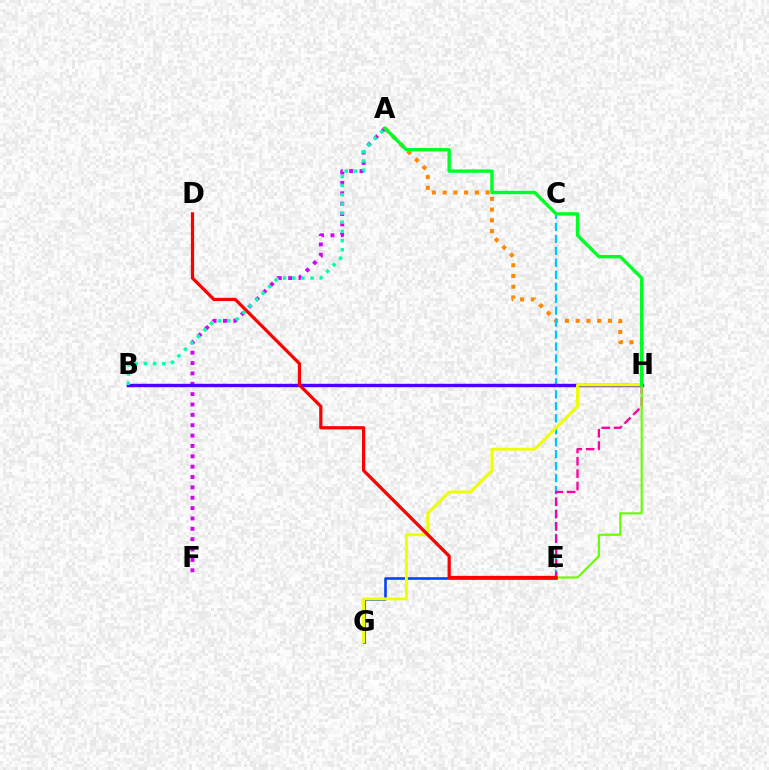{('A', 'H'): [{'color': '#ff8800', 'line_style': 'dotted', 'thickness': 2.92}, {'color': '#00ff27', 'line_style': 'solid', 'thickness': 2.43}], ('C', 'E'): [{'color': '#00c7ff', 'line_style': 'dashed', 'thickness': 1.63}], ('E', 'G'): [{'color': '#003fff', 'line_style': 'solid', 'thickness': 1.85}], ('A', 'F'): [{'color': '#d600ff', 'line_style': 'dotted', 'thickness': 2.81}], ('B', 'H'): [{'color': '#4f00ff', 'line_style': 'solid', 'thickness': 2.44}], ('E', 'H'): [{'color': '#ff00a0', 'line_style': 'dashed', 'thickness': 1.68}, {'color': '#66ff00', 'line_style': 'solid', 'thickness': 1.54}], ('G', 'H'): [{'color': '#eeff00', 'line_style': 'solid', 'thickness': 2.12}], ('D', 'E'): [{'color': '#ff0000', 'line_style': 'solid', 'thickness': 2.33}], ('A', 'B'): [{'color': '#00ffaf', 'line_style': 'dotted', 'thickness': 2.5}]}